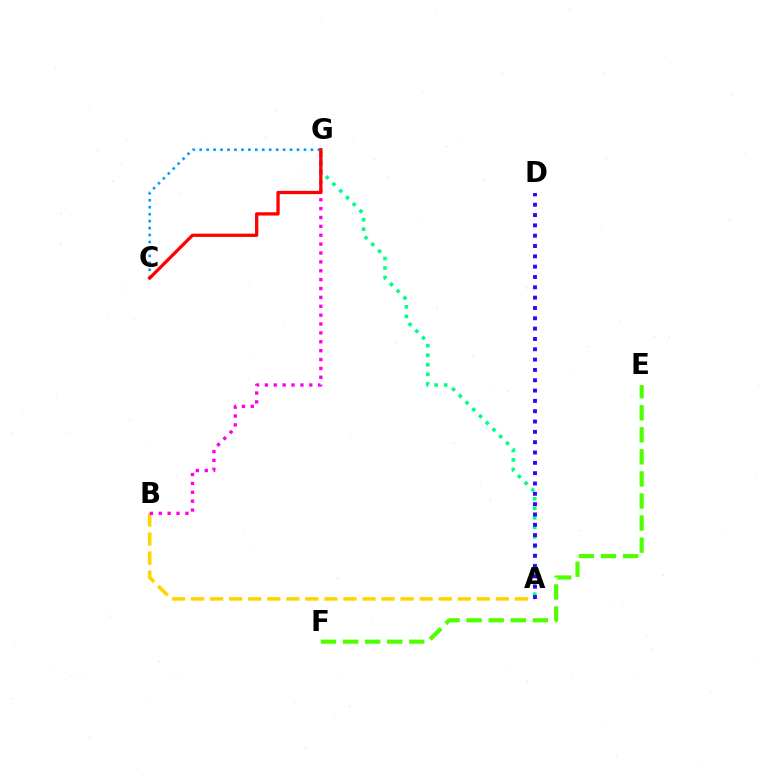{('C', 'G'): [{'color': '#009eff', 'line_style': 'dotted', 'thickness': 1.89}, {'color': '#ff0000', 'line_style': 'solid', 'thickness': 2.36}], ('A', 'G'): [{'color': '#00ff86', 'line_style': 'dotted', 'thickness': 2.59}], ('A', 'B'): [{'color': '#ffd500', 'line_style': 'dashed', 'thickness': 2.59}], ('B', 'G'): [{'color': '#ff00ed', 'line_style': 'dotted', 'thickness': 2.41}], ('A', 'D'): [{'color': '#3700ff', 'line_style': 'dotted', 'thickness': 2.81}], ('E', 'F'): [{'color': '#4fff00', 'line_style': 'dashed', 'thickness': 3.0}]}